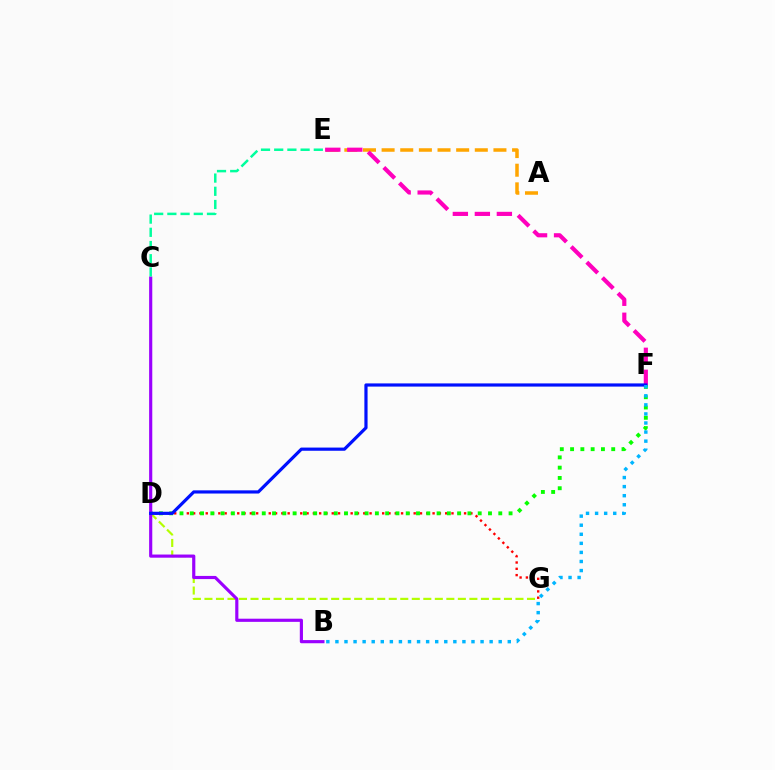{('D', 'G'): [{'color': '#ff0000', 'line_style': 'dotted', 'thickness': 1.71}, {'color': '#b3ff00', 'line_style': 'dashed', 'thickness': 1.56}], ('D', 'F'): [{'color': '#08ff00', 'line_style': 'dotted', 'thickness': 2.79}, {'color': '#0010ff', 'line_style': 'solid', 'thickness': 2.29}], ('A', 'E'): [{'color': '#ffa500', 'line_style': 'dashed', 'thickness': 2.53}], ('E', 'F'): [{'color': '#ff00bd', 'line_style': 'dashed', 'thickness': 2.99}], ('B', 'C'): [{'color': '#9b00ff', 'line_style': 'solid', 'thickness': 2.27}], ('B', 'F'): [{'color': '#00b5ff', 'line_style': 'dotted', 'thickness': 2.46}], ('C', 'E'): [{'color': '#00ff9d', 'line_style': 'dashed', 'thickness': 1.79}]}